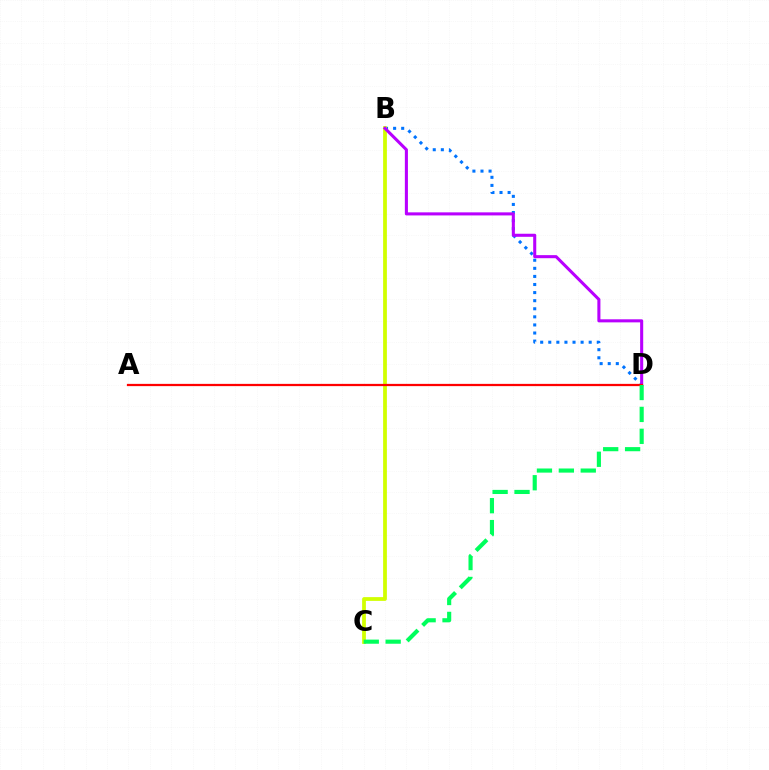{('B', 'D'): [{'color': '#0074ff', 'line_style': 'dotted', 'thickness': 2.2}, {'color': '#b900ff', 'line_style': 'solid', 'thickness': 2.21}], ('B', 'C'): [{'color': '#d1ff00', 'line_style': 'solid', 'thickness': 2.71}], ('A', 'D'): [{'color': '#ff0000', 'line_style': 'solid', 'thickness': 1.62}], ('C', 'D'): [{'color': '#00ff5c', 'line_style': 'dashed', 'thickness': 2.98}]}